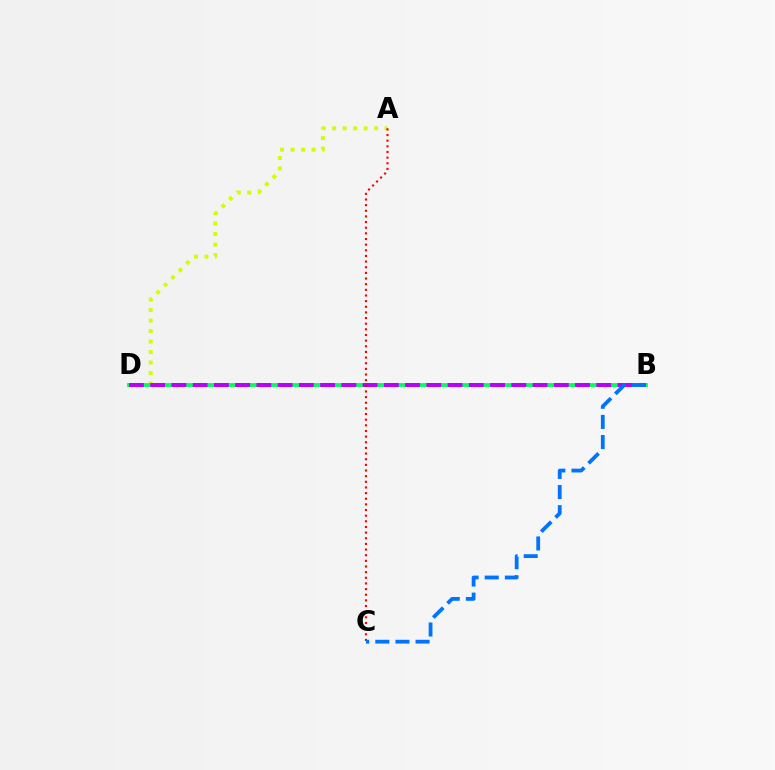{('A', 'D'): [{'color': '#d1ff00', 'line_style': 'dotted', 'thickness': 2.85}], ('B', 'D'): [{'color': '#00ff5c', 'line_style': 'solid', 'thickness': 2.74}, {'color': '#b900ff', 'line_style': 'dashed', 'thickness': 2.89}], ('A', 'C'): [{'color': '#ff0000', 'line_style': 'dotted', 'thickness': 1.53}], ('B', 'C'): [{'color': '#0074ff', 'line_style': 'dashed', 'thickness': 2.73}]}